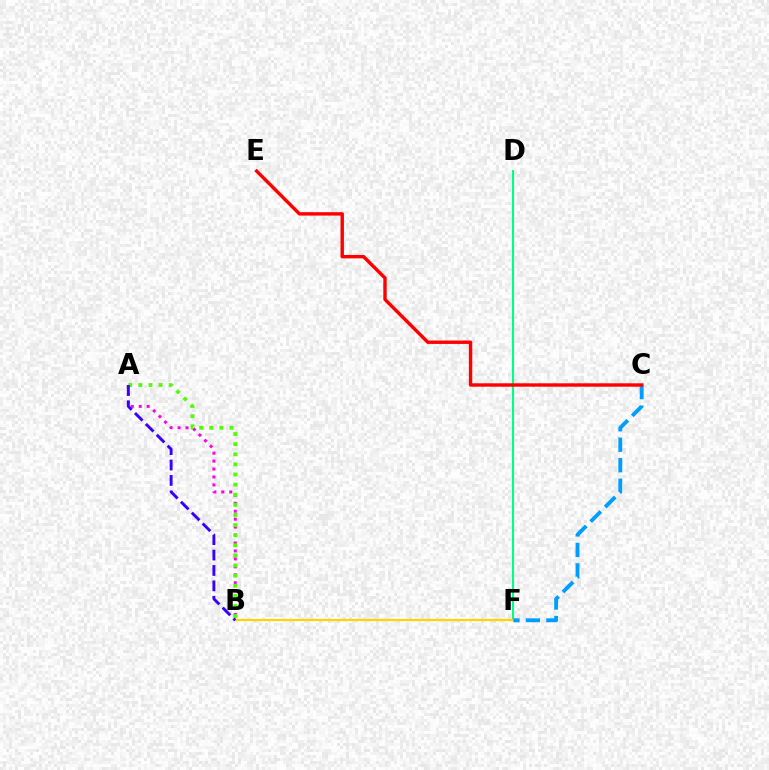{('D', 'F'): [{'color': '#00ff86', 'line_style': 'solid', 'thickness': 1.51}], ('A', 'B'): [{'color': '#ff00ed', 'line_style': 'dotted', 'thickness': 2.16}, {'color': '#4fff00', 'line_style': 'dotted', 'thickness': 2.75}, {'color': '#3700ff', 'line_style': 'dashed', 'thickness': 2.09}], ('B', 'F'): [{'color': '#ffd500', 'line_style': 'solid', 'thickness': 1.6}], ('C', 'F'): [{'color': '#009eff', 'line_style': 'dashed', 'thickness': 2.78}], ('C', 'E'): [{'color': '#ff0000', 'line_style': 'solid', 'thickness': 2.45}]}